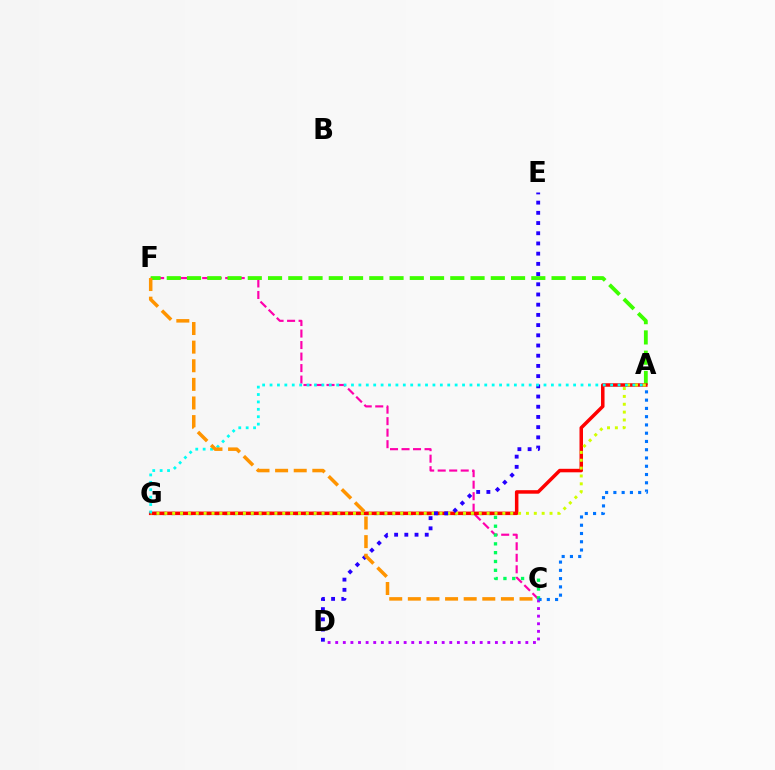{('C', 'F'): [{'color': '#ff00ac', 'line_style': 'dashed', 'thickness': 1.56}, {'color': '#ff9400', 'line_style': 'dashed', 'thickness': 2.53}], ('C', 'G'): [{'color': '#00ff5c', 'line_style': 'dotted', 'thickness': 2.4}], ('A', 'F'): [{'color': '#3dff00', 'line_style': 'dashed', 'thickness': 2.75}], ('A', 'G'): [{'color': '#ff0000', 'line_style': 'solid', 'thickness': 2.52}, {'color': '#d1ff00', 'line_style': 'dotted', 'thickness': 2.14}, {'color': '#00fff6', 'line_style': 'dotted', 'thickness': 2.01}], ('C', 'D'): [{'color': '#b900ff', 'line_style': 'dotted', 'thickness': 2.07}], ('D', 'E'): [{'color': '#2500ff', 'line_style': 'dotted', 'thickness': 2.77}], ('A', 'C'): [{'color': '#0074ff', 'line_style': 'dotted', 'thickness': 2.25}]}